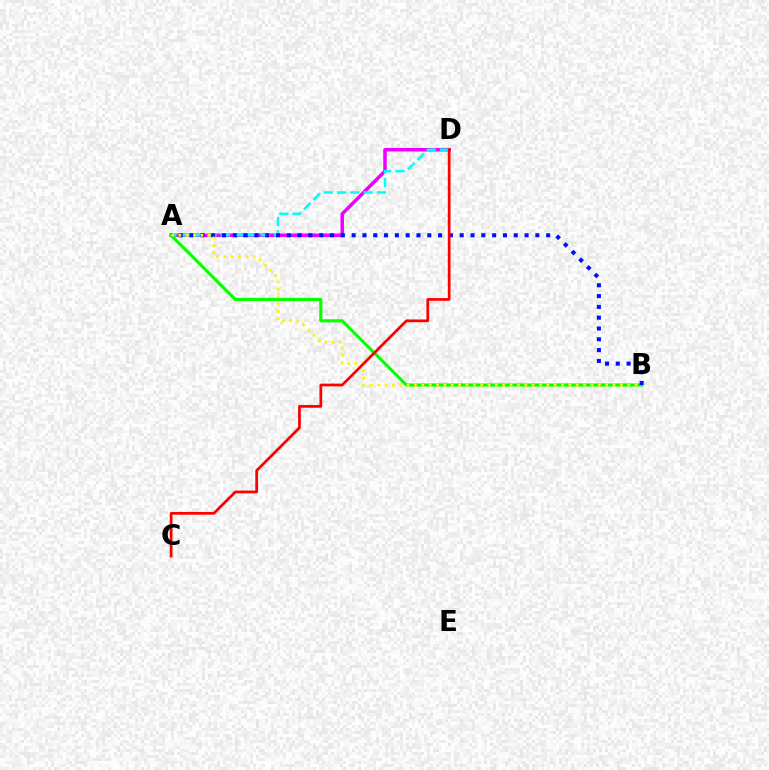{('A', 'D'): [{'color': '#ee00ff', 'line_style': 'solid', 'thickness': 2.53}, {'color': '#00fff6', 'line_style': 'dashed', 'thickness': 1.81}], ('A', 'B'): [{'color': '#08ff00', 'line_style': 'solid', 'thickness': 2.25}, {'color': '#0010ff', 'line_style': 'dotted', 'thickness': 2.94}, {'color': '#fcf500', 'line_style': 'dotted', 'thickness': 2.0}], ('C', 'D'): [{'color': '#ff0000', 'line_style': 'solid', 'thickness': 1.97}]}